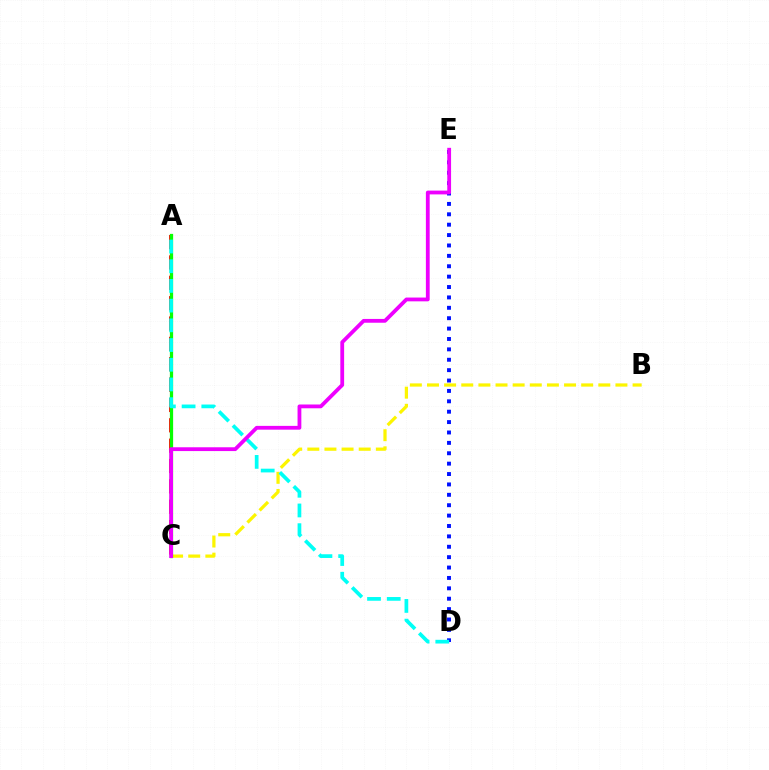{('A', 'C'): [{'color': '#ff0000', 'line_style': 'dashed', 'thickness': 2.77}, {'color': '#08ff00', 'line_style': 'solid', 'thickness': 2.35}], ('D', 'E'): [{'color': '#0010ff', 'line_style': 'dotted', 'thickness': 2.82}], ('B', 'C'): [{'color': '#fcf500', 'line_style': 'dashed', 'thickness': 2.33}], ('A', 'D'): [{'color': '#00fff6', 'line_style': 'dashed', 'thickness': 2.68}], ('C', 'E'): [{'color': '#ee00ff', 'line_style': 'solid', 'thickness': 2.73}]}